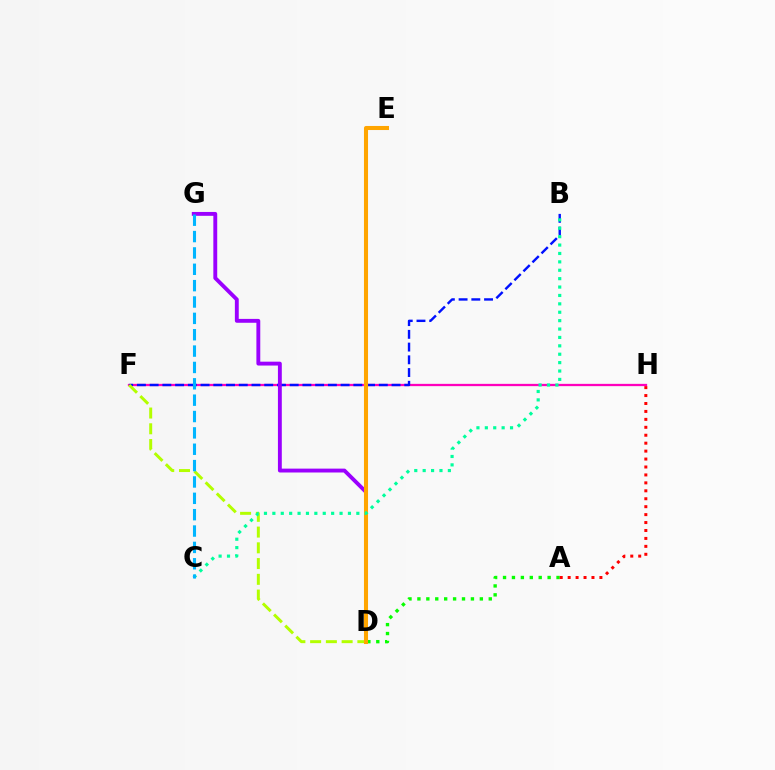{('F', 'H'): [{'color': '#ff00bd', 'line_style': 'solid', 'thickness': 1.64}], ('B', 'F'): [{'color': '#0010ff', 'line_style': 'dashed', 'thickness': 1.73}], ('D', 'G'): [{'color': '#9b00ff', 'line_style': 'solid', 'thickness': 2.79}], ('D', 'F'): [{'color': '#b3ff00', 'line_style': 'dashed', 'thickness': 2.14}], ('A', 'D'): [{'color': '#08ff00', 'line_style': 'dotted', 'thickness': 2.42}], ('A', 'H'): [{'color': '#ff0000', 'line_style': 'dotted', 'thickness': 2.16}], ('D', 'E'): [{'color': '#ffa500', 'line_style': 'solid', 'thickness': 2.92}], ('B', 'C'): [{'color': '#00ff9d', 'line_style': 'dotted', 'thickness': 2.28}], ('C', 'G'): [{'color': '#00b5ff', 'line_style': 'dashed', 'thickness': 2.22}]}